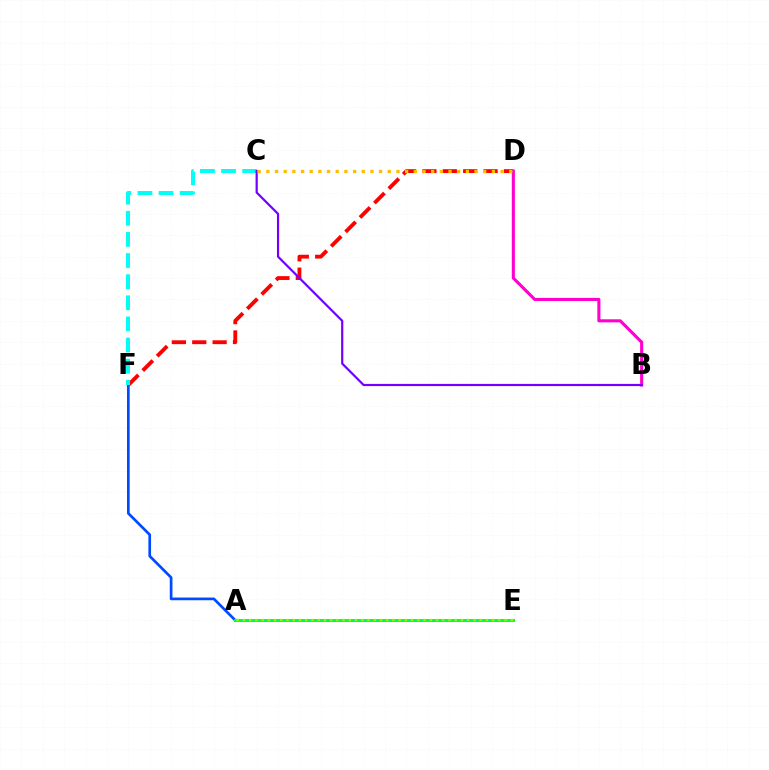{('A', 'F'): [{'color': '#004bff', 'line_style': 'solid', 'thickness': 1.94}], ('A', 'E'): [{'color': '#00ff39', 'line_style': 'solid', 'thickness': 2.14}, {'color': '#84ff00', 'line_style': 'dotted', 'thickness': 1.69}], ('D', 'F'): [{'color': '#ff0000', 'line_style': 'dashed', 'thickness': 2.77}], ('C', 'F'): [{'color': '#00fff6', 'line_style': 'dashed', 'thickness': 2.87}], ('B', 'D'): [{'color': '#ff00cf', 'line_style': 'solid', 'thickness': 2.23}], ('B', 'C'): [{'color': '#7200ff', 'line_style': 'solid', 'thickness': 1.58}], ('C', 'D'): [{'color': '#ffbd00', 'line_style': 'dotted', 'thickness': 2.36}]}